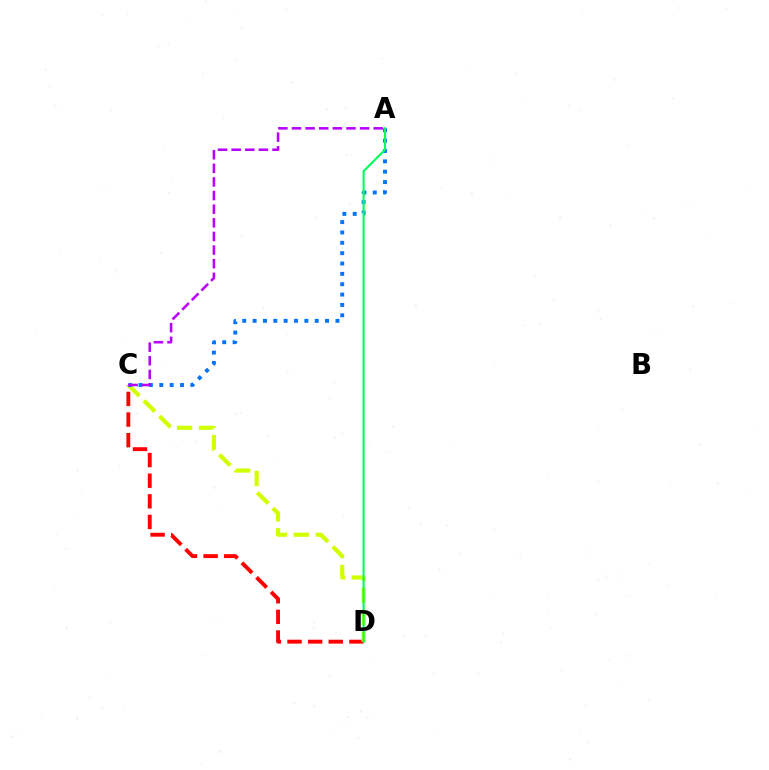{('C', 'D'): [{'color': '#ff0000', 'line_style': 'dashed', 'thickness': 2.8}, {'color': '#d1ff00', 'line_style': 'dashed', 'thickness': 3.0}], ('A', 'C'): [{'color': '#0074ff', 'line_style': 'dotted', 'thickness': 2.81}, {'color': '#b900ff', 'line_style': 'dashed', 'thickness': 1.85}], ('A', 'D'): [{'color': '#00ff5c', 'line_style': 'solid', 'thickness': 1.52}]}